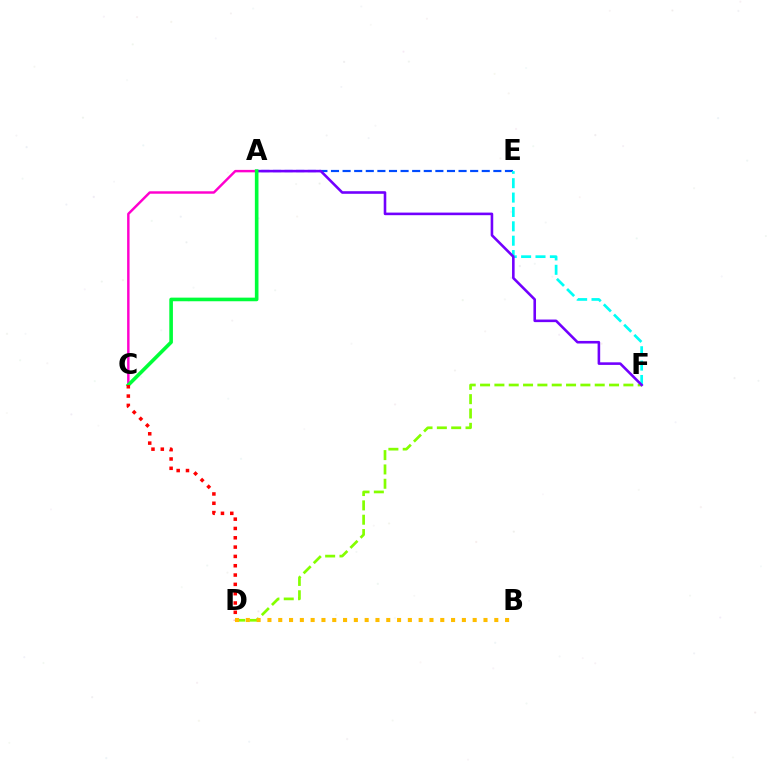{('A', 'E'): [{'color': '#004bff', 'line_style': 'dashed', 'thickness': 1.58}], ('E', 'F'): [{'color': '#00fff6', 'line_style': 'dashed', 'thickness': 1.95}], ('A', 'C'): [{'color': '#ff00cf', 'line_style': 'solid', 'thickness': 1.76}, {'color': '#00ff39', 'line_style': 'solid', 'thickness': 2.61}], ('D', 'F'): [{'color': '#84ff00', 'line_style': 'dashed', 'thickness': 1.95}], ('A', 'F'): [{'color': '#7200ff', 'line_style': 'solid', 'thickness': 1.87}], ('C', 'D'): [{'color': '#ff0000', 'line_style': 'dotted', 'thickness': 2.53}], ('B', 'D'): [{'color': '#ffbd00', 'line_style': 'dotted', 'thickness': 2.93}]}